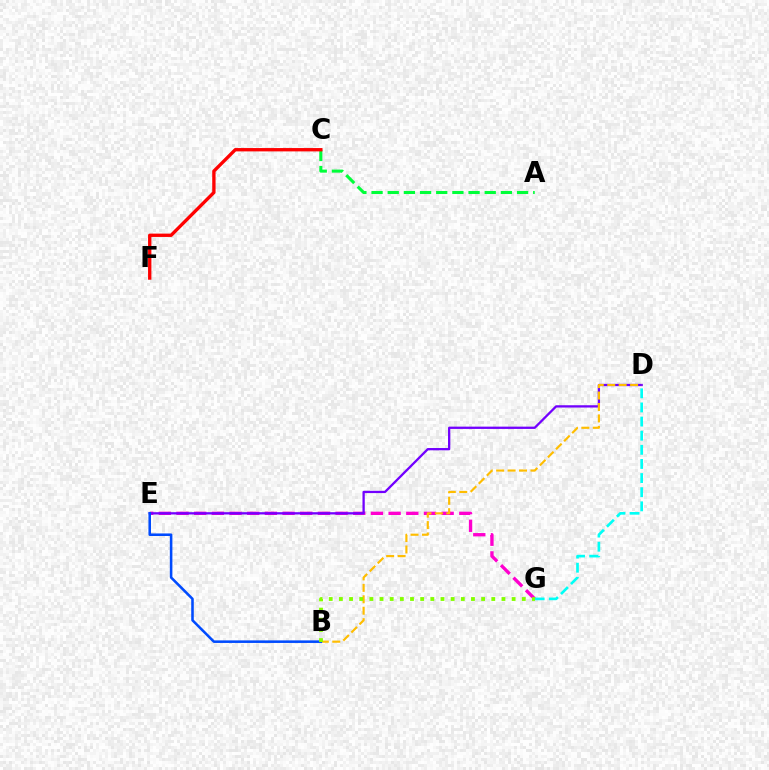{('E', 'G'): [{'color': '#ff00cf', 'line_style': 'dashed', 'thickness': 2.4}], ('D', 'E'): [{'color': '#7200ff', 'line_style': 'solid', 'thickness': 1.65}], ('D', 'G'): [{'color': '#00fff6', 'line_style': 'dashed', 'thickness': 1.92}], ('B', 'D'): [{'color': '#ffbd00', 'line_style': 'dashed', 'thickness': 1.55}], ('B', 'E'): [{'color': '#004bff', 'line_style': 'solid', 'thickness': 1.84}], ('A', 'C'): [{'color': '#00ff39', 'line_style': 'dashed', 'thickness': 2.2}], ('C', 'F'): [{'color': '#ff0000', 'line_style': 'solid', 'thickness': 2.4}], ('B', 'G'): [{'color': '#84ff00', 'line_style': 'dotted', 'thickness': 2.76}]}